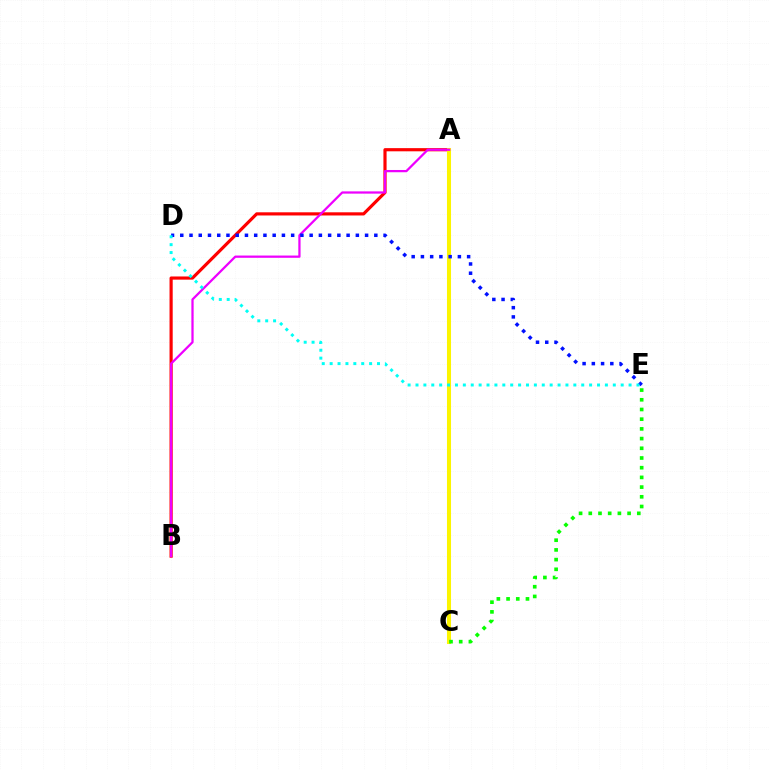{('A', 'B'): [{'color': '#ff0000', 'line_style': 'solid', 'thickness': 2.28}, {'color': '#ee00ff', 'line_style': 'solid', 'thickness': 1.62}], ('A', 'C'): [{'color': '#fcf500', 'line_style': 'solid', 'thickness': 2.91}], ('C', 'E'): [{'color': '#08ff00', 'line_style': 'dotted', 'thickness': 2.64}], ('D', 'E'): [{'color': '#0010ff', 'line_style': 'dotted', 'thickness': 2.51}, {'color': '#00fff6', 'line_style': 'dotted', 'thickness': 2.14}]}